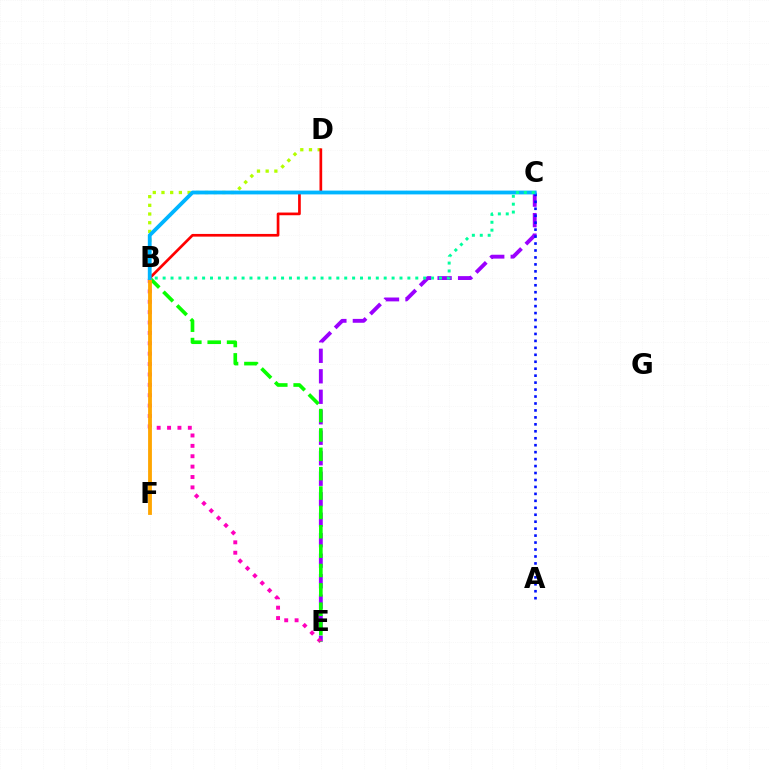{('C', 'E'): [{'color': '#9b00ff', 'line_style': 'dashed', 'thickness': 2.78}], ('B', 'E'): [{'color': '#ff00bd', 'line_style': 'dotted', 'thickness': 2.82}, {'color': '#08ff00', 'line_style': 'dashed', 'thickness': 2.63}], ('A', 'C'): [{'color': '#0010ff', 'line_style': 'dotted', 'thickness': 1.89}], ('B', 'F'): [{'color': '#ffa500', 'line_style': 'solid', 'thickness': 2.75}], ('B', 'D'): [{'color': '#b3ff00', 'line_style': 'dotted', 'thickness': 2.36}, {'color': '#ff0000', 'line_style': 'solid', 'thickness': 1.94}], ('B', 'C'): [{'color': '#00b5ff', 'line_style': 'solid', 'thickness': 2.74}, {'color': '#00ff9d', 'line_style': 'dotted', 'thickness': 2.15}]}